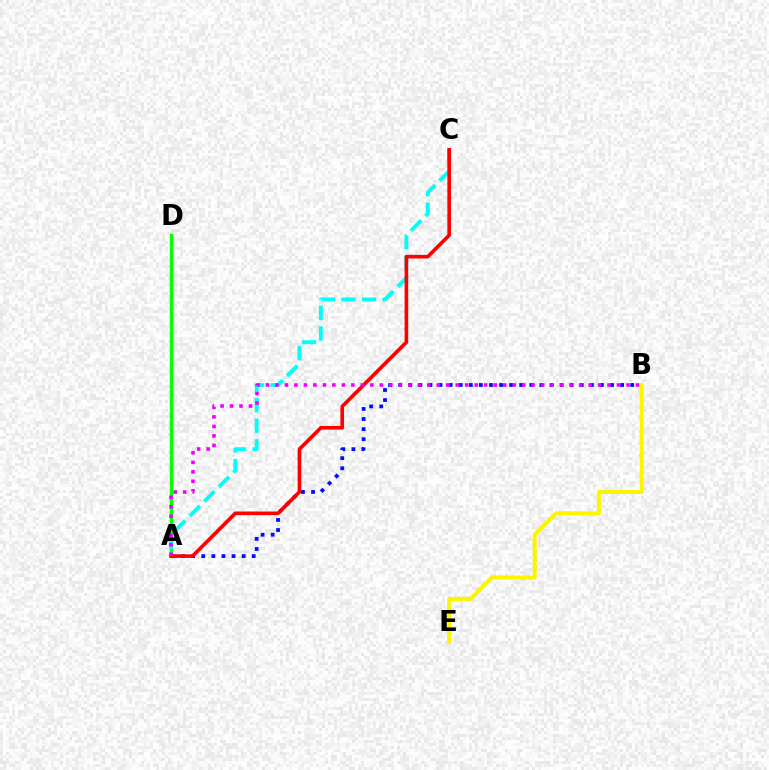{('A', 'D'): [{'color': '#08ff00', 'line_style': 'solid', 'thickness': 2.44}], ('A', 'C'): [{'color': '#00fff6', 'line_style': 'dashed', 'thickness': 2.79}, {'color': '#ff0000', 'line_style': 'solid', 'thickness': 2.61}], ('A', 'B'): [{'color': '#0010ff', 'line_style': 'dotted', 'thickness': 2.74}, {'color': '#ee00ff', 'line_style': 'dotted', 'thickness': 2.58}], ('B', 'E'): [{'color': '#fcf500', 'line_style': 'solid', 'thickness': 2.93}]}